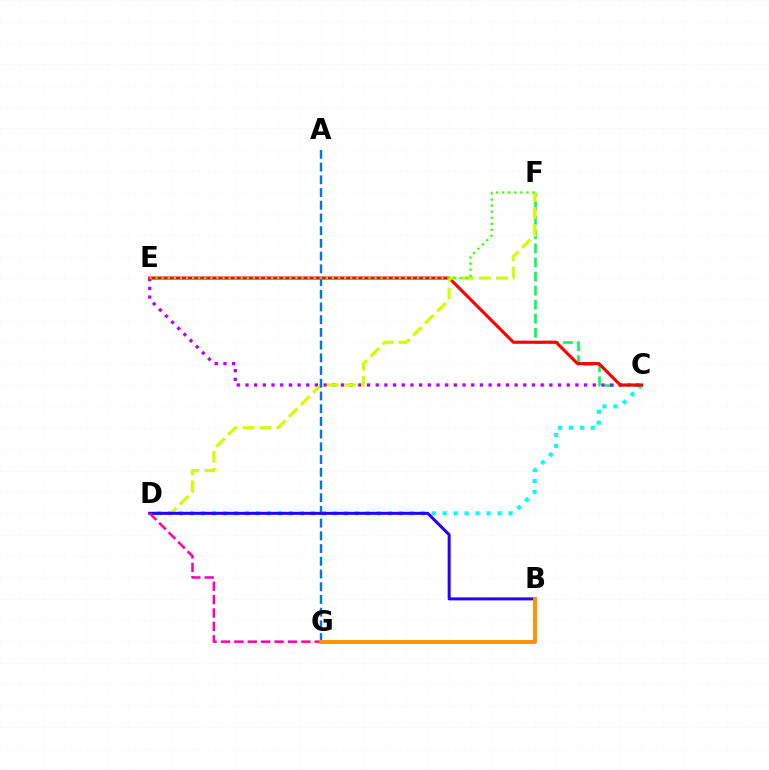{('C', 'D'): [{'color': '#00fff6', 'line_style': 'dotted', 'thickness': 2.98}], ('C', 'F'): [{'color': '#00ff5c', 'line_style': 'dashed', 'thickness': 1.91}], ('C', 'E'): [{'color': '#b900ff', 'line_style': 'dotted', 'thickness': 2.36}, {'color': '#ff0000', 'line_style': 'solid', 'thickness': 2.25}], ('D', 'F'): [{'color': '#d1ff00', 'line_style': 'dashed', 'thickness': 2.31}], ('A', 'G'): [{'color': '#0074ff', 'line_style': 'dashed', 'thickness': 1.73}], ('B', 'D'): [{'color': '#2500ff', 'line_style': 'solid', 'thickness': 2.17}], ('E', 'F'): [{'color': '#3dff00', 'line_style': 'dotted', 'thickness': 1.65}], ('D', 'G'): [{'color': '#ff00ac', 'line_style': 'dashed', 'thickness': 1.82}], ('B', 'G'): [{'color': '#ff9400', 'line_style': 'solid', 'thickness': 2.84}]}